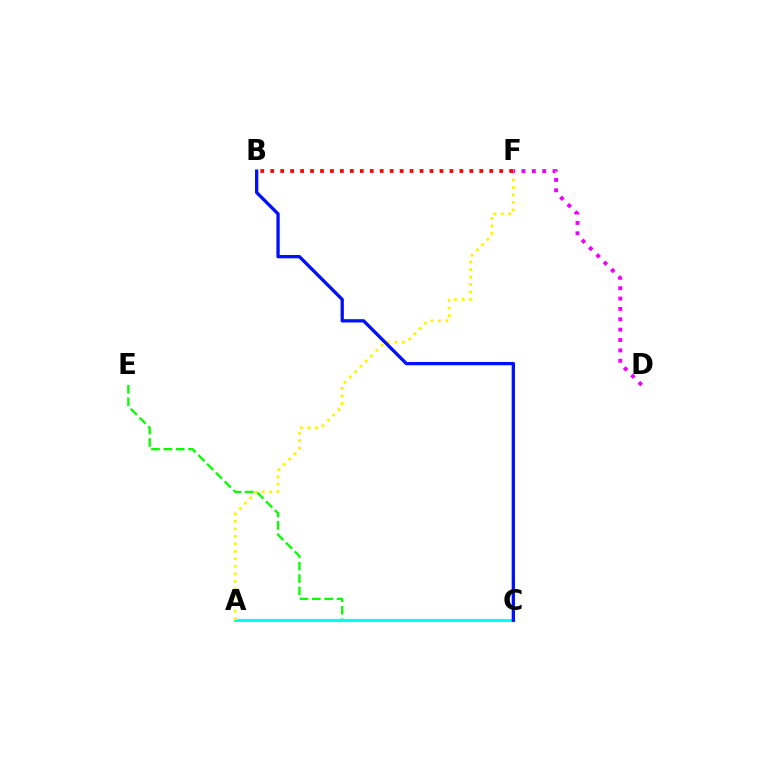{('C', 'E'): [{'color': '#08ff00', 'line_style': 'dashed', 'thickness': 1.69}], ('A', 'C'): [{'color': '#00fff6', 'line_style': 'solid', 'thickness': 2.28}], ('A', 'F'): [{'color': '#fcf500', 'line_style': 'dotted', 'thickness': 2.03}], ('B', 'F'): [{'color': '#ff0000', 'line_style': 'dotted', 'thickness': 2.7}], ('B', 'C'): [{'color': '#0010ff', 'line_style': 'solid', 'thickness': 2.37}], ('D', 'F'): [{'color': '#ee00ff', 'line_style': 'dotted', 'thickness': 2.82}]}